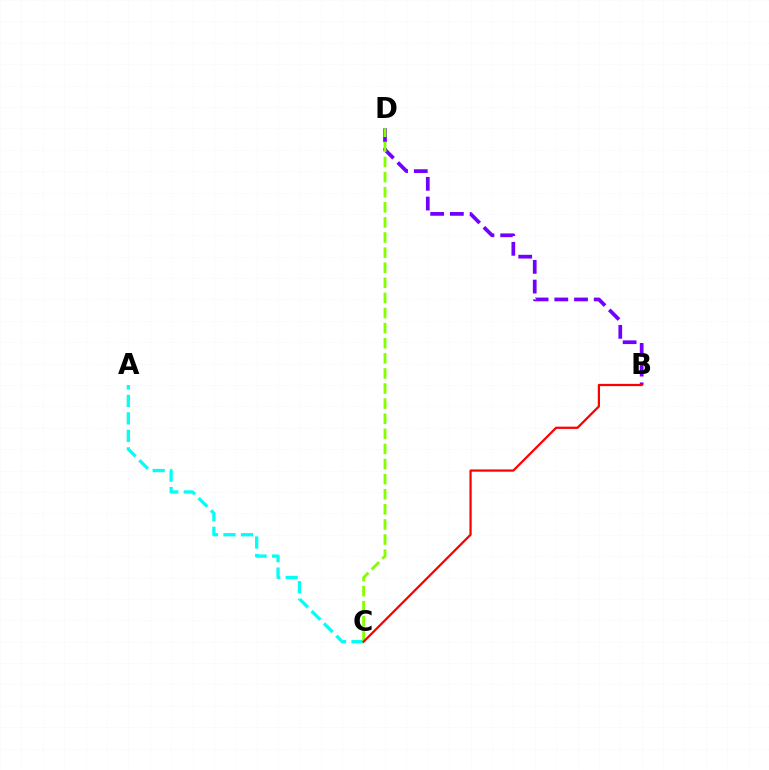{('A', 'C'): [{'color': '#00fff6', 'line_style': 'dashed', 'thickness': 2.38}], ('B', 'D'): [{'color': '#7200ff', 'line_style': 'dashed', 'thickness': 2.68}], ('C', 'D'): [{'color': '#84ff00', 'line_style': 'dashed', 'thickness': 2.05}], ('B', 'C'): [{'color': '#ff0000', 'line_style': 'solid', 'thickness': 1.62}]}